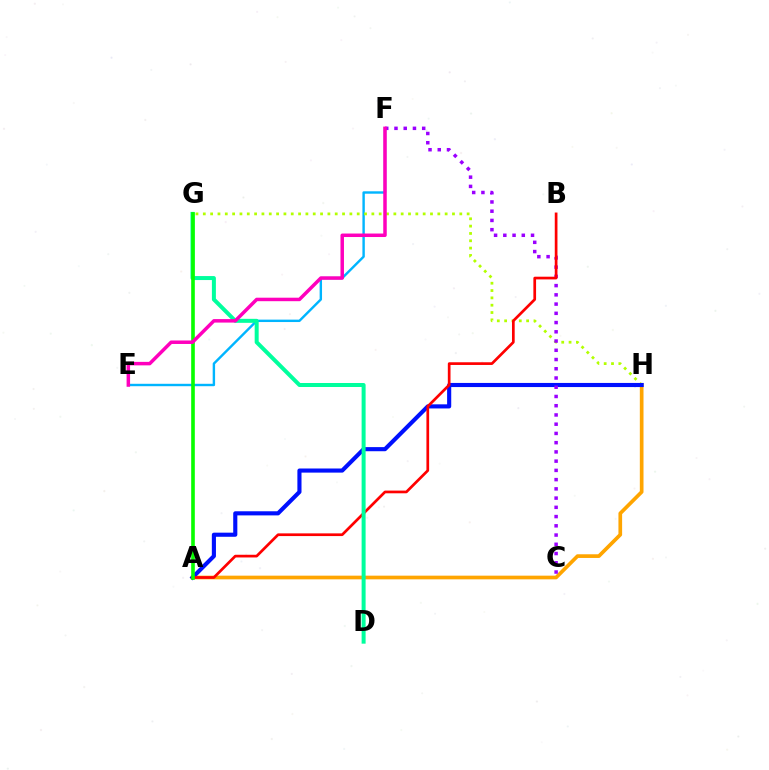{('A', 'H'): [{'color': '#ffa500', 'line_style': 'solid', 'thickness': 2.65}, {'color': '#0010ff', 'line_style': 'solid', 'thickness': 2.96}], ('E', 'F'): [{'color': '#00b5ff', 'line_style': 'solid', 'thickness': 1.73}, {'color': '#ff00bd', 'line_style': 'solid', 'thickness': 2.51}], ('G', 'H'): [{'color': '#b3ff00', 'line_style': 'dotted', 'thickness': 1.99}], ('C', 'F'): [{'color': '#9b00ff', 'line_style': 'dotted', 'thickness': 2.51}], ('A', 'B'): [{'color': '#ff0000', 'line_style': 'solid', 'thickness': 1.95}], ('D', 'G'): [{'color': '#00ff9d', 'line_style': 'solid', 'thickness': 2.87}], ('A', 'G'): [{'color': '#08ff00', 'line_style': 'solid', 'thickness': 2.61}]}